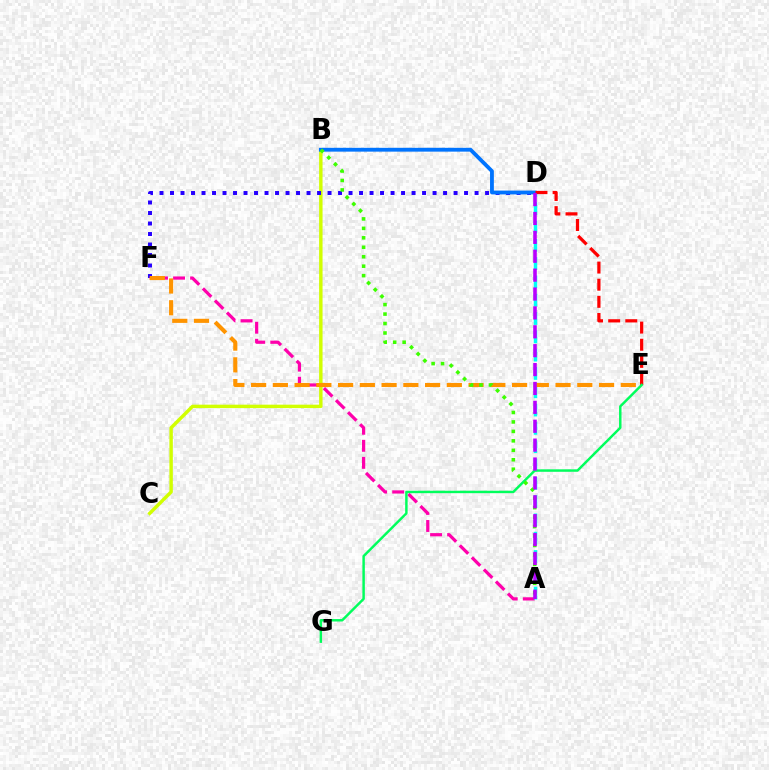{('B', 'C'): [{'color': '#d1ff00', 'line_style': 'solid', 'thickness': 2.47}], ('D', 'F'): [{'color': '#2500ff', 'line_style': 'dotted', 'thickness': 2.85}], ('A', 'F'): [{'color': '#ff00ac', 'line_style': 'dashed', 'thickness': 2.31}], ('B', 'D'): [{'color': '#0074ff', 'line_style': 'solid', 'thickness': 2.75}], ('A', 'D'): [{'color': '#00fff6', 'line_style': 'dashed', 'thickness': 2.49}, {'color': '#b900ff', 'line_style': 'dashed', 'thickness': 2.57}], ('E', 'F'): [{'color': '#ff9400', 'line_style': 'dashed', 'thickness': 2.95}], ('D', 'E'): [{'color': '#ff0000', 'line_style': 'dashed', 'thickness': 2.33}], ('E', 'G'): [{'color': '#00ff5c', 'line_style': 'solid', 'thickness': 1.77}], ('A', 'B'): [{'color': '#3dff00', 'line_style': 'dotted', 'thickness': 2.57}]}